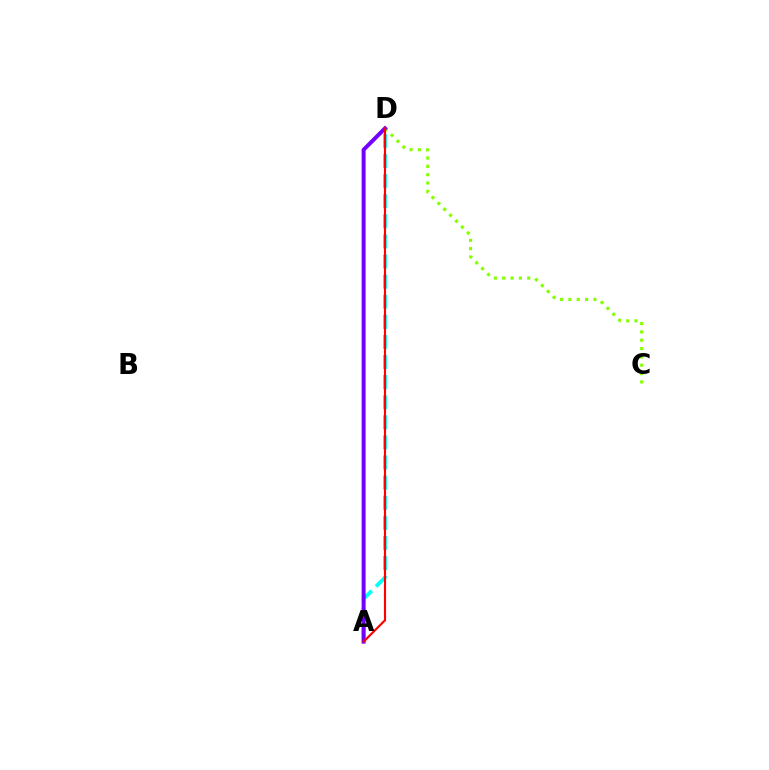{('A', 'D'): [{'color': '#00fff6', 'line_style': 'dashed', 'thickness': 2.73}, {'color': '#7200ff', 'line_style': 'solid', 'thickness': 2.86}, {'color': '#ff0000', 'line_style': 'solid', 'thickness': 1.55}], ('C', 'D'): [{'color': '#84ff00', 'line_style': 'dotted', 'thickness': 2.27}]}